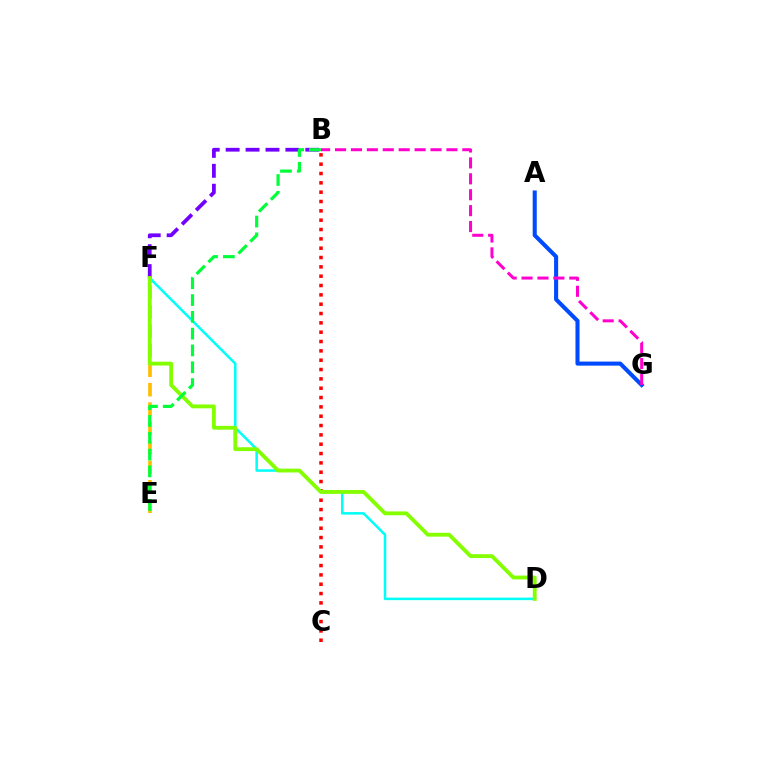{('E', 'F'): [{'color': '#ffbd00', 'line_style': 'dashed', 'thickness': 2.64}], ('D', 'F'): [{'color': '#00fff6', 'line_style': 'solid', 'thickness': 1.81}, {'color': '#84ff00', 'line_style': 'solid', 'thickness': 2.77}], ('B', 'F'): [{'color': '#7200ff', 'line_style': 'dashed', 'thickness': 2.71}], ('B', 'C'): [{'color': '#ff0000', 'line_style': 'dotted', 'thickness': 2.54}], ('A', 'G'): [{'color': '#004bff', 'line_style': 'solid', 'thickness': 2.93}], ('B', 'G'): [{'color': '#ff00cf', 'line_style': 'dashed', 'thickness': 2.16}], ('B', 'E'): [{'color': '#00ff39', 'line_style': 'dashed', 'thickness': 2.28}]}